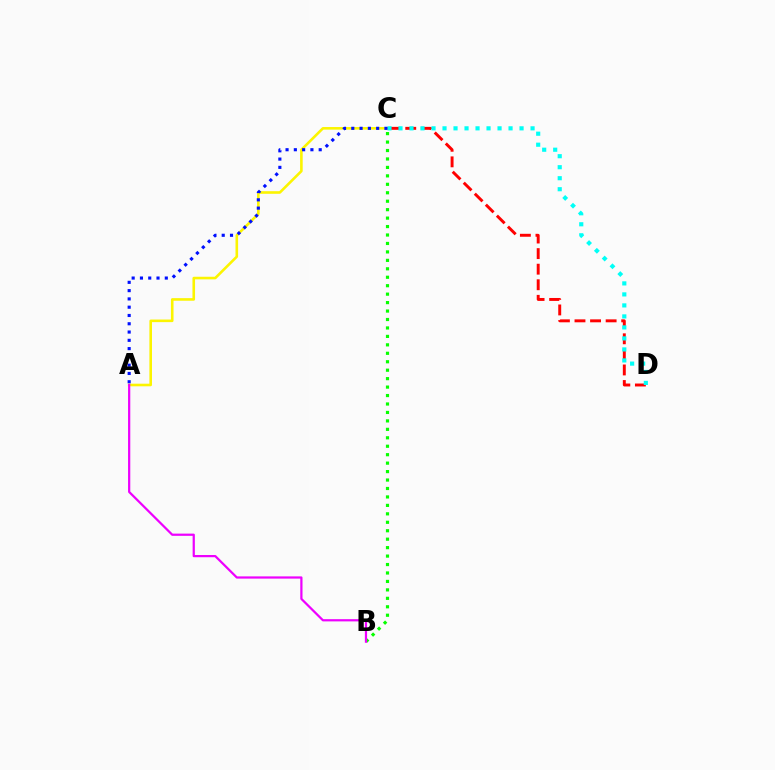{('B', 'C'): [{'color': '#08ff00', 'line_style': 'dotted', 'thickness': 2.3}], ('C', 'D'): [{'color': '#ff0000', 'line_style': 'dashed', 'thickness': 2.12}, {'color': '#00fff6', 'line_style': 'dotted', 'thickness': 2.99}], ('A', 'C'): [{'color': '#fcf500', 'line_style': 'solid', 'thickness': 1.87}, {'color': '#0010ff', 'line_style': 'dotted', 'thickness': 2.25}], ('A', 'B'): [{'color': '#ee00ff', 'line_style': 'solid', 'thickness': 1.6}]}